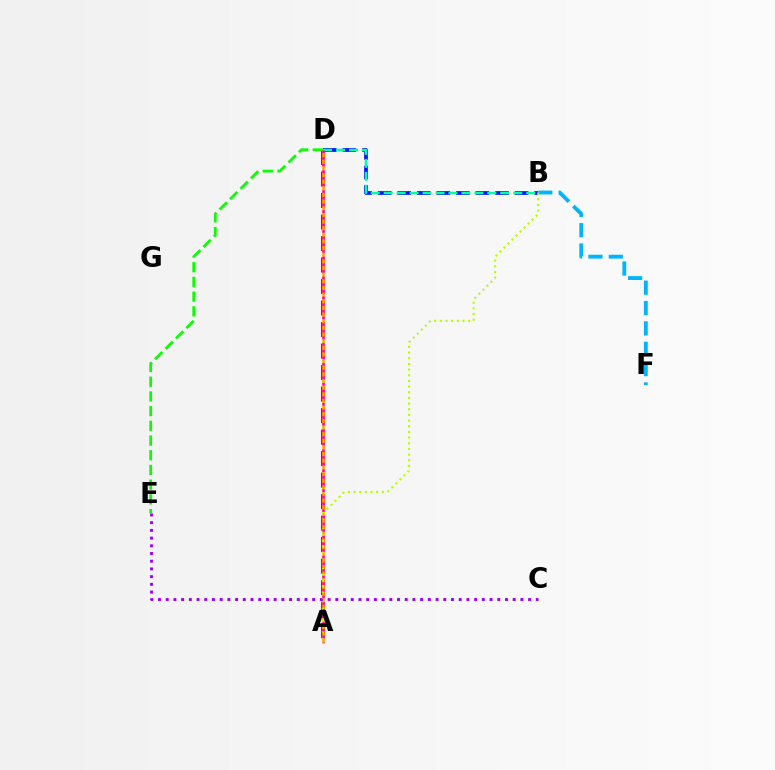{('A', 'D'): [{'color': '#ff0000', 'line_style': 'dashed', 'thickness': 2.92}, {'color': '#ffa500', 'line_style': 'solid', 'thickness': 1.85}, {'color': '#ff00bd', 'line_style': 'dotted', 'thickness': 1.81}], ('C', 'E'): [{'color': '#9b00ff', 'line_style': 'dotted', 'thickness': 2.09}], ('B', 'D'): [{'color': '#0010ff', 'line_style': 'dashed', 'thickness': 2.66}, {'color': '#00ff9d', 'line_style': 'dashed', 'thickness': 1.76}], ('B', 'F'): [{'color': '#00b5ff', 'line_style': 'dashed', 'thickness': 2.76}], ('A', 'B'): [{'color': '#b3ff00', 'line_style': 'dotted', 'thickness': 1.54}], ('D', 'E'): [{'color': '#08ff00', 'line_style': 'dashed', 'thickness': 2.0}]}